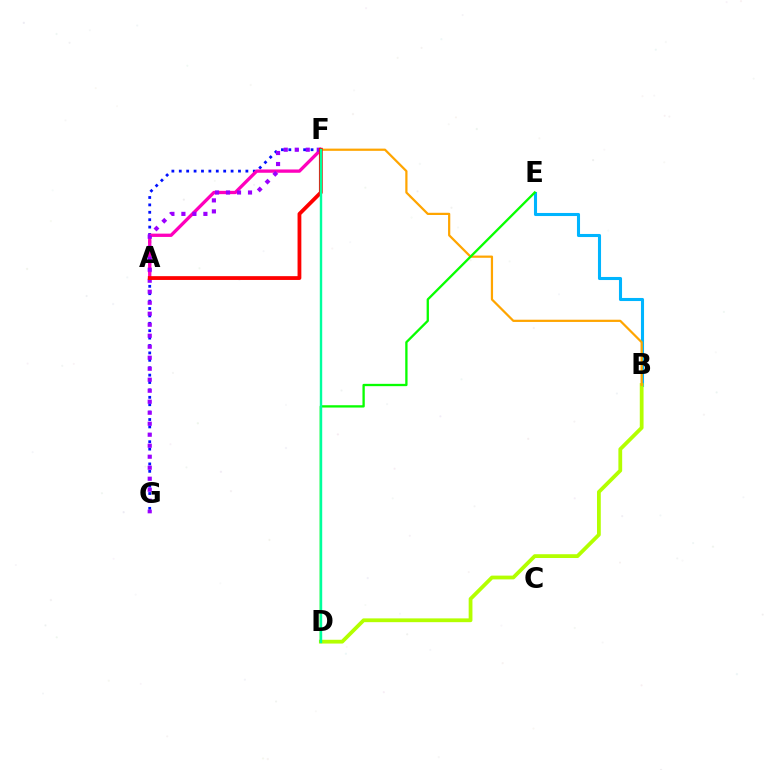{('F', 'G'): [{'color': '#0010ff', 'line_style': 'dotted', 'thickness': 2.01}, {'color': '#9b00ff', 'line_style': 'dotted', 'thickness': 2.99}], ('A', 'F'): [{'color': '#ff00bd', 'line_style': 'solid', 'thickness': 2.38}, {'color': '#ff0000', 'line_style': 'solid', 'thickness': 2.73}], ('B', 'E'): [{'color': '#00b5ff', 'line_style': 'solid', 'thickness': 2.21}], ('B', 'D'): [{'color': '#b3ff00', 'line_style': 'solid', 'thickness': 2.72}], ('B', 'F'): [{'color': '#ffa500', 'line_style': 'solid', 'thickness': 1.6}], ('D', 'E'): [{'color': '#08ff00', 'line_style': 'solid', 'thickness': 1.67}], ('D', 'F'): [{'color': '#00ff9d', 'line_style': 'solid', 'thickness': 1.73}]}